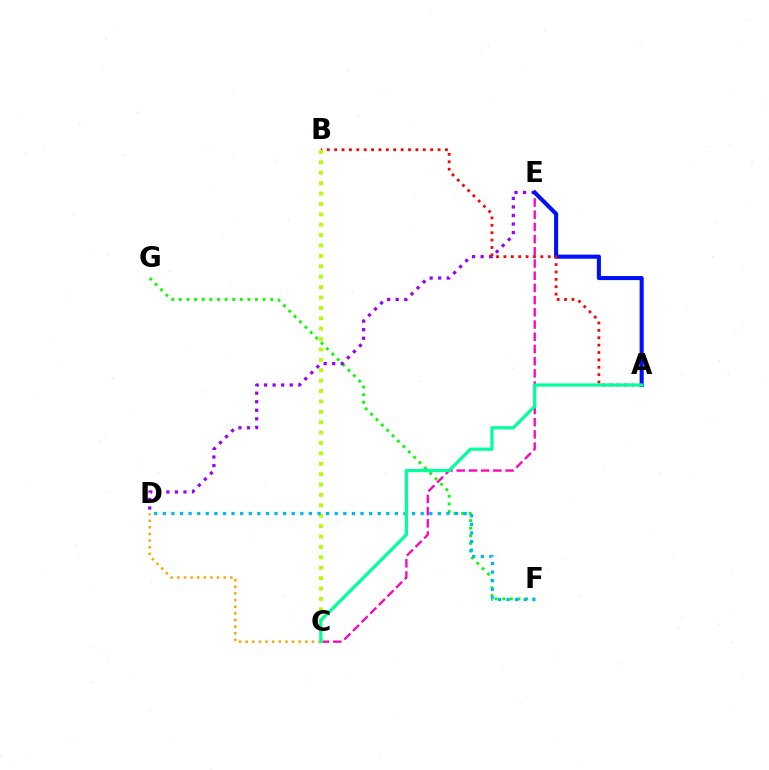{('C', 'D'): [{'color': '#ffa500', 'line_style': 'dotted', 'thickness': 1.8}], ('F', 'G'): [{'color': '#08ff00', 'line_style': 'dotted', 'thickness': 2.07}], ('D', 'E'): [{'color': '#9b00ff', 'line_style': 'dotted', 'thickness': 2.32}], ('C', 'E'): [{'color': '#ff00bd', 'line_style': 'dashed', 'thickness': 1.66}], ('A', 'E'): [{'color': '#0010ff', 'line_style': 'solid', 'thickness': 2.94}], ('A', 'B'): [{'color': '#ff0000', 'line_style': 'dotted', 'thickness': 2.01}], ('B', 'C'): [{'color': '#b3ff00', 'line_style': 'dotted', 'thickness': 2.82}], ('D', 'F'): [{'color': '#00b5ff', 'line_style': 'dotted', 'thickness': 2.34}], ('A', 'C'): [{'color': '#00ff9d', 'line_style': 'solid', 'thickness': 2.31}]}